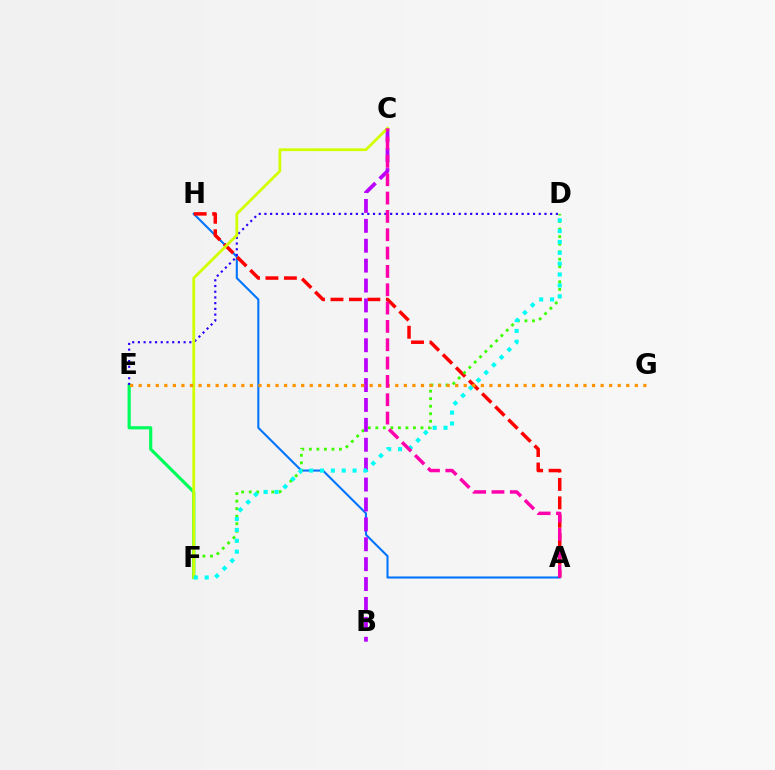{('A', 'H'): [{'color': '#0074ff', 'line_style': 'solid', 'thickness': 1.5}, {'color': '#ff0000', 'line_style': 'dashed', 'thickness': 2.51}], ('E', 'F'): [{'color': '#00ff5c', 'line_style': 'solid', 'thickness': 2.29}], ('D', 'F'): [{'color': '#3dff00', 'line_style': 'dotted', 'thickness': 2.05}, {'color': '#00fff6', 'line_style': 'dotted', 'thickness': 2.95}], ('D', 'E'): [{'color': '#2500ff', 'line_style': 'dotted', 'thickness': 1.55}], ('B', 'C'): [{'color': '#b900ff', 'line_style': 'dashed', 'thickness': 2.7}], ('C', 'F'): [{'color': '#d1ff00', 'line_style': 'solid', 'thickness': 2.0}], ('E', 'G'): [{'color': '#ff9400', 'line_style': 'dotted', 'thickness': 2.32}], ('A', 'C'): [{'color': '#ff00ac', 'line_style': 'dashed', 'thickness': 2.49}]}